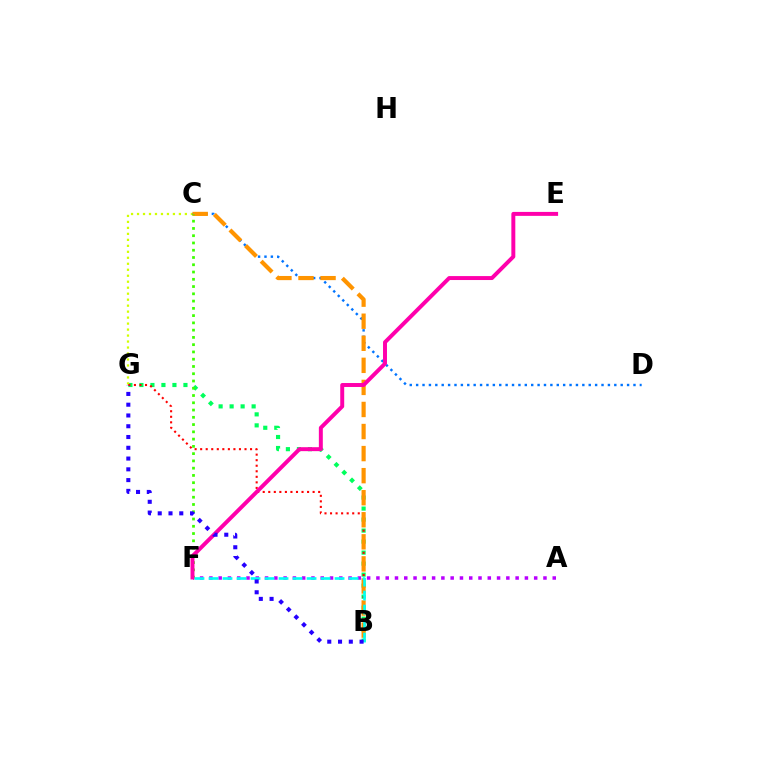{('B', 'G'): [{'color': '#00ff5c', 'line_style': 'dotted', 'thickness': 2.99}, {'color': '#ff0000', 'line_style': 'dotted', 'thickness': 1.51}, {'color': '#2500ff', 'line_style': 'dotted', 'thickness': 2.93}], ('C', 'G'): [{'color': '#d1ff00', 'line_style': 'dotted', 'thickness': 1.63}], ('A', 'F'): [{'color': '#b900ff', 'line_style': 'dotted', 'thickness': 2.52}], ('C', 'D'): [{'color': '#0074ff', 'line_style': 'dotted', 'thickness': 1.74}], ('B', 'C'): [{'color': '#ff9400', 'line_style': 'dashed', 'thickness': 3.0}], ('C', 'F'): [{'color': '#3dff00', 'line_style': 'dotted', 'thickness': 1.97}], ('E', 'F'): [{'color': '#ff00ac', 'line_style': 'solid', 'thickness': 2.85}], ('B', 'F'): [{'color': '#00fff6', 'line_style': 'dashed', 'thickness': 1.9}]}